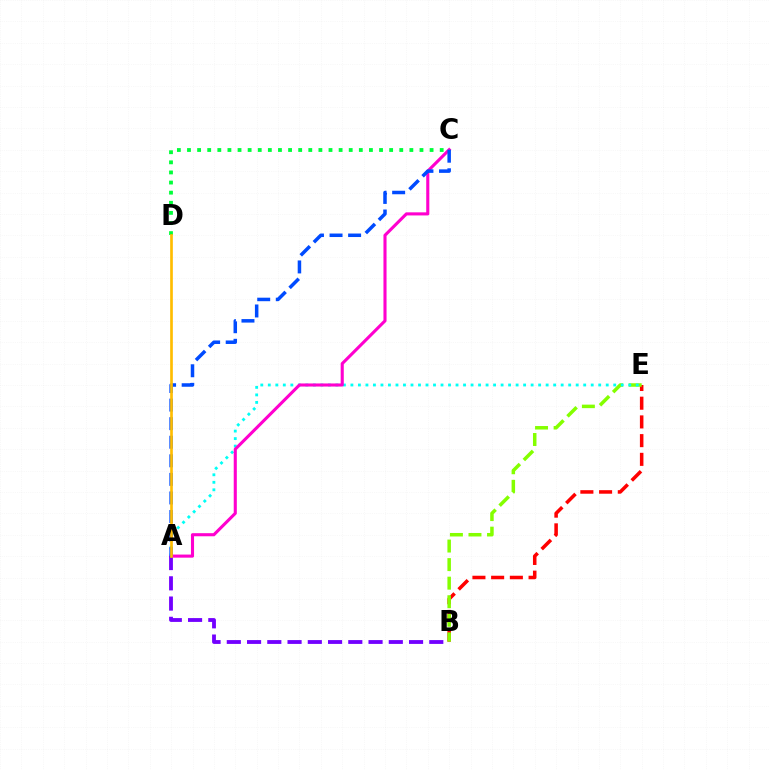{('B', 'E'): [{'color': '#ff0000', 'line_style': 'dashed', 'thickness': 2.54}, {'color': '#84ff00', 'line_style': 'dashed', 'thickness': 2.52}], ('A', 'E'): [{'color': '#00fff6', 'line_style': 'dotted', 'thickness': 2.04}], ('A', 'C'): [{'color': '#ff00cf', 'line_style': 'solid', 'thickness': 2.23}, {'color': '#004bff', 'line_style': 'dashed', 'thickness': 2.52}], ('C', 'D'): [{'color': '#00ff39', 'line_style': 'dotted', 'thickness': 2.75}], ('A', 'B'): [{'color': '#7200ff', 'line_style': 'dashed', 'thickness': 2.75}], ('A', 'D'): [{'color': '#ffbd00', 'line_style': 'solid', 'thickness': 1.92}]}